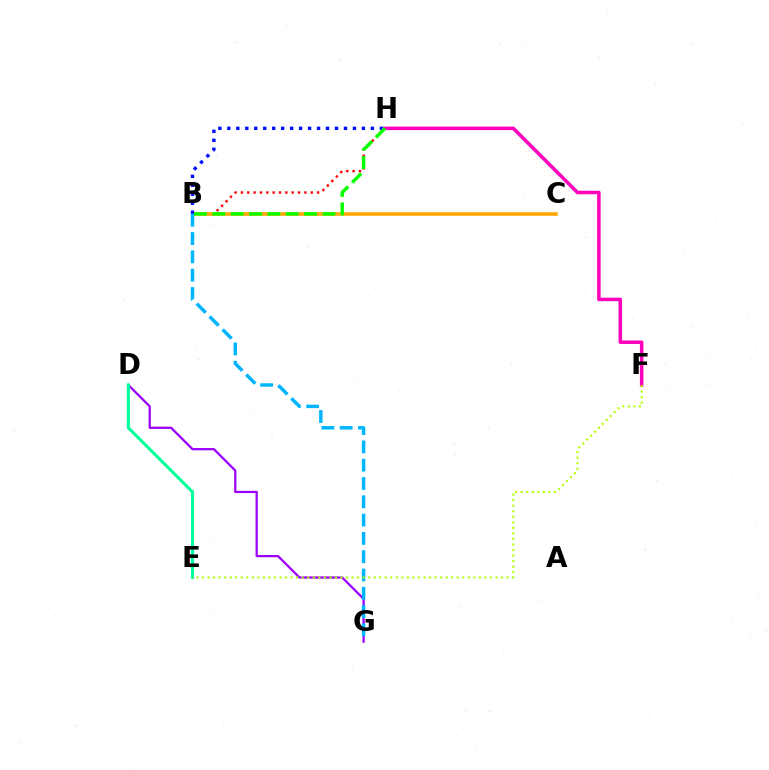{('B', 'H'): [{'color': '#ff0000', 'line_style': 'dotted', 'thickness': 1.72}, {'color': '#0010ff', 'line_style': 'dotted', 'thickness': 2.44}, {'color': '#08ff00', 'line_style': 'dashed', 'thickness': 2.49}], ('B', 'C'): [{'color': '#ffa500', 'line_style': 'solid', 'thickness': 2.57}], ('D', 'G'): [{'color': '#9b00ff', 'line_style': 'solid', 'thickness': 1.62}], ('D', 'E'): [{'color': '#00ff9d', 'line_style': 'solid', 'thickness': 2.23}], ('F', 'H'): [{'color': '#ff00bd', 'line_style': 'solid', 'thickness': 2.52}], ('B', 'G'): [{'color': '#00b5ff', 'line_style': 'dashed', 'thickness': 2.49}], ('E', 'F'): [{'color': '#b3ff00', 'line_style': 'dotted', 'thickness': 1.5}]}